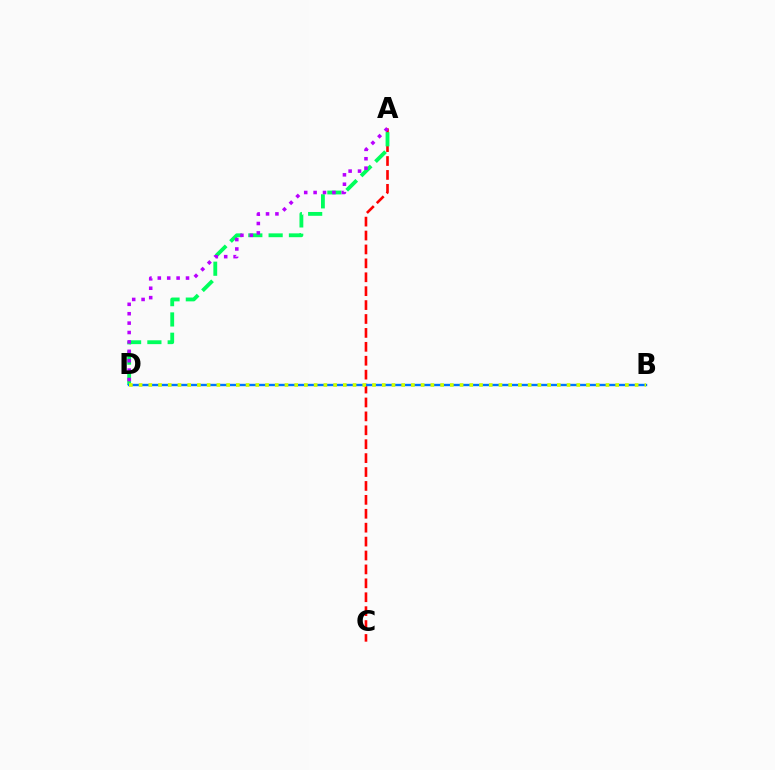{('A', 'C'): [{'color': '#ff0000', 'line_style': 'dashed', 'thickness': 1.89}], ('A', 'D'): [{'color': '#00ff5c', 'line_style': 'dashed', 'thickness': 2.76}, {'color': '#b900ff', 'line_style': 'dotted', 'thickness': 2.55}], ('B', 'D'): [{'color': '#0074ff', 'line_style': 'solid', 'thickness': 1.72}, {'color': '#d1ff00', 'line_style': 'dotted', 'thickness': 2.64}]}